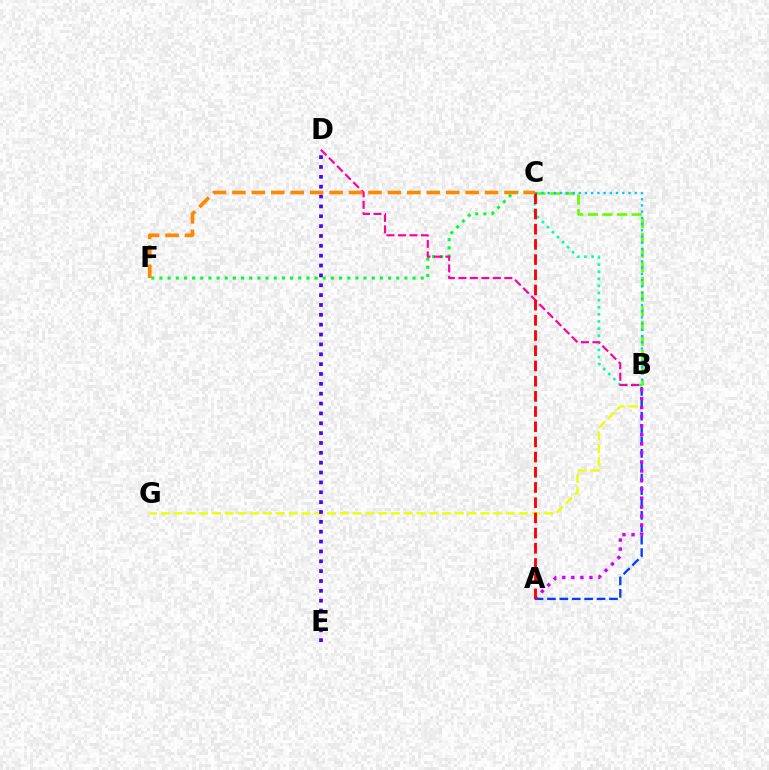{('B', 'G'): [{'color': '#eeff00', 'line_style': 'dashed', 'thickness': 1.74}], ('B', 'C'): [{'color': '#00ffaf', 'line_style': 'dotted', 'thickness': 1.93}, {'color': '#66ff00', 'line_style': 'dashed', 'thickness': 1.99}, {'color': '#00c7ff', 'line_style': 'dotted', 'thickness': 1.69}], ('D', 'E'): [{'color': '#4f00ff', 'line_style': 'dotted', 'thickness': 2.68}], ('A', 'B'): [{'color': '#003fff', 'line_style': 'dashed', 'thickness': 1.68}, {'color': '#d600ff', 'line_style': 'dotted', 'thickness': 2.46}], ('C', 'F'): [{'color': '#00ff27', 'line_style': 'dotted', 'thickness': 2.22}, {'color': '#ff8800', 'line_style': 'dashed', 'thickness': 2.64}], ('B', 'D'): [{'color': '#ff00a0', 'line_style': 'dashed', 'thickness': 1.56}], ('A', 'C'): [{'color': '#ff0000', 'line_style': 'dashed', 'thickness': 2.06}]}